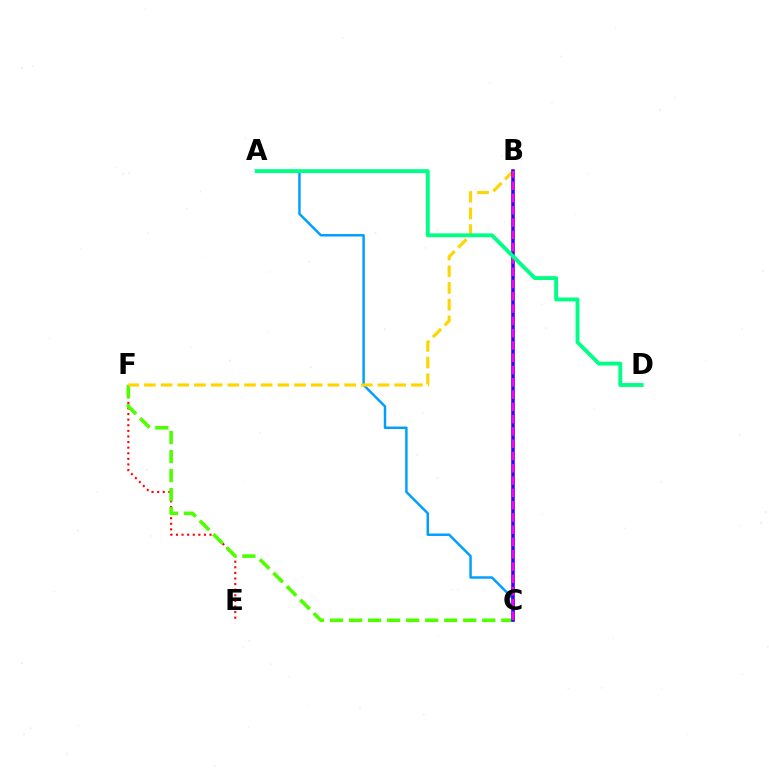{('E', 'F'): [{'color': '#ff0000', 'line_style': 'dotted', 'thickness': 1.52}], ('A', 'C'): [{'color': '#009eff', 'line_style': 'solid', 'thickness': 1.78}], ('C', 'F'): [{'color': '#4fff00', 'line_style': 'dashed', 'thickness': 2.59}], ('B', 'F'): [{'color': '#ffd500', 'line_style': 'dashed', 'thickness': 2.27}], ('B', 'C'): [{'color': '#3700ff', 'line_style': 'solid', 'thickness': 2.55}, {'color': '#ff00ed', 'line_style': 'dashed', 'thickness': 1.67}], ('A', 'D'): [{'color': '#00ff86', 'line_style': 'solid', 'thickness': 2.79}]}